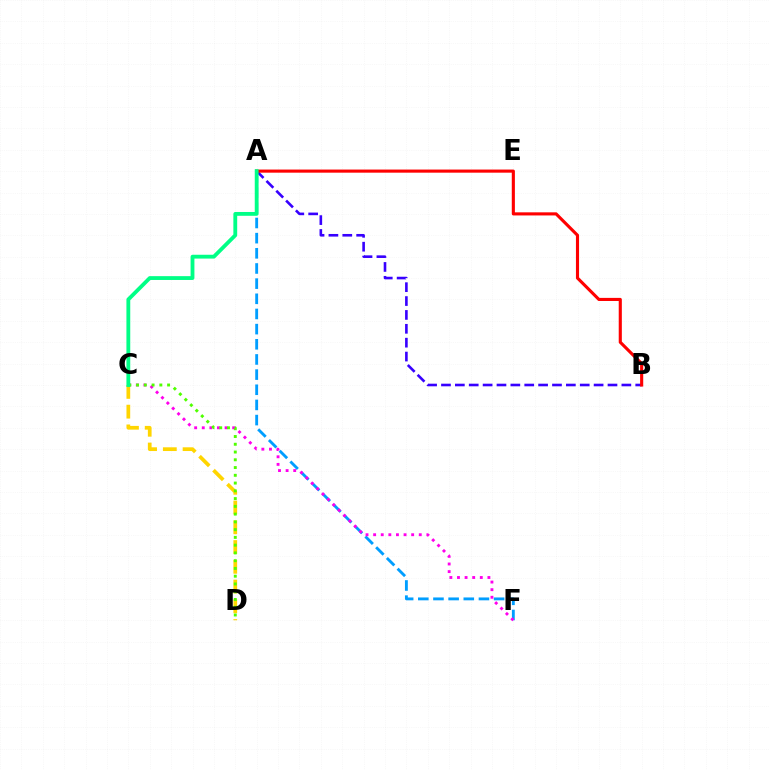{('A', 'F'): [{'color': '#009eff', 'line_style': 'dashed', 'thickness': 2.06}], ('A', 'B'): [{'color': '#3700ff', 'line_style': 'dashed', 'thickness': 1.88}, {'color': '#ff0000', 'line_style': 'solid', 'thickness': 2.24}], ('C', 'F'): [{'color': '#ff00ed', 'line_style': 'dotted', 'thickness': 2.07}], ('C', 'D'): [{'color': '#ffd500', 'line_style': 'dashed', 'thickness': 2.68}, {'color': '#4fff00', 'line_style': 'dotted', 'thickness': 2.11}], ('A', 'C'): [{'color': '#00ff86', 'line_style': 'solid', 'thickness': 2.75}]}